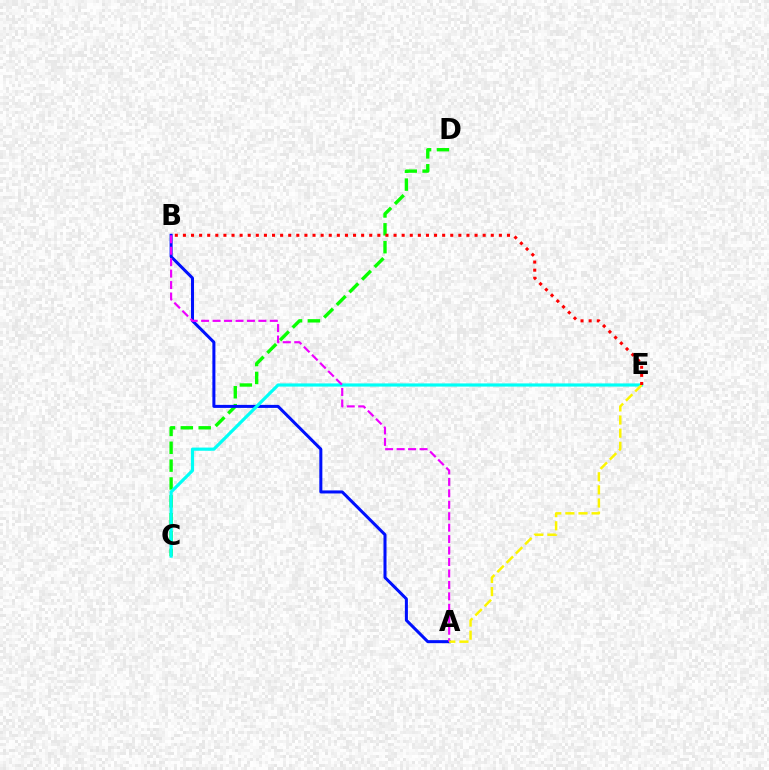{('C', 'D'): [{'color': '#08ff00', 'line_style': 'dashed', 'thickness': 2.43}], ('A', 'B'): [{'color': '#0010ff', 'line_style': 'solid', 'thickness': 2.18}, {'color': '#ee00ff', 'line_style': 'dashed', 'thickness': 1.56}], ('C', 'E'): [{'color': '#00fff6', 'line_style': 'solid', 'thickness': 2.29}], ('A', 'E'): [{'color': '#fcf500', 'line_style': 'dashed', 'thickness': 1.78}], ('B', 'E'): [{'color': '#ff0000', 'line_style': 'dotted', 'thickness': 2.2}]}